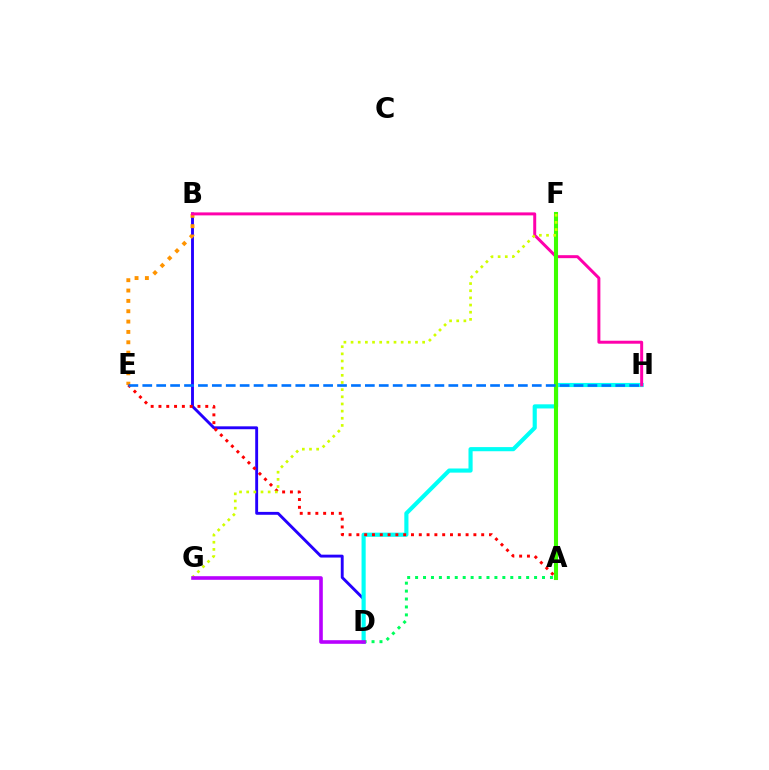{('B', 'D'): [{'color': '#2500ff', 'line_style': 'solid', 'thickness': 2.08}], ('D', 'H'): [{'color': '#00fff6', 'line_style': 'solid', 'thickness': 2.98}], ('B', 'E'): [{'color': '#ff9400', 'line_style': 'dotted', 'thickness': 2.81}], ('B', 'H'): [{'color': '#ff00ac', 'line_style': 'solid', 'thickness': 2.14}], ('A', 'D'): [{'color': '#00ff5c', 'line_style': 'dotted', 'thickness': 2.16}], ('A', 'F'): [{'color': '#3dff00', 'line_style': 'solid', 'thickness': 2.94}], ('A', 'E'): [{'color': '#ff0000', 'line_style': 'dotted', 'thickness': 2.12}], ('F', 'G'): [{'color': '#d1ff00', 'line_style': 'dotted', 'thickness': 1.94}], ('D', 'G'): [{'color': '#b900ff', 'line_style': 'solid', 'thickness': 2.6}], ('E', 'H'): [{'color': '#0074ff', 'line_style': 'dashed', 'thickness': 1.89}]}